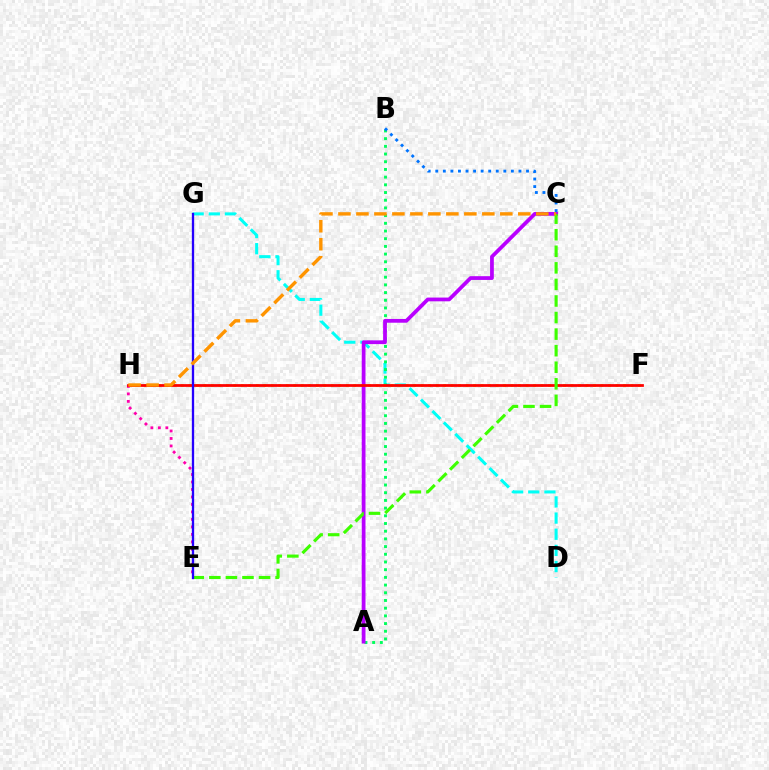{('D', 'G'): [{'color': '#00fff6', 'line_style': 'dashed', 'thickness': 2.2}], ('A', 'B'): [{'color': '#00ff5c', 'line_style': 'dotted', 'thickness': 2.09}], ('F', 'H'): [{'color': '#d1ff00', 'line_style': 'dotted', 'thickness': 2.04}, {'color': '#ff0000', 'line_style': 'solid', 'thickness': 1.99}], ('B', 'C'): [{'color': '#0074ff', 'line_style': 'dotted', 'thickness': 2.05}], ('E', 'H'): [{'color': '#ff00ac', 'line_style': 'dotted', 'thickness': 2.03}], ('A', 'C'): [{'color': '#b900ff', 'line_style': 'solid', 'thickness': 2.7}], ('C', 'E'): [{'color': '#3dff00', 'line_style': 'dashed', 'thickness': 2.25}], ('E', 'G'): [{'color': '#2500ff', 'line_style': 'solid', 'thickness': 1.66}], ('C', 'H'): [{'color': '#ff9400', 'line_style': 'dashed', 'thickness': 2.44}]}